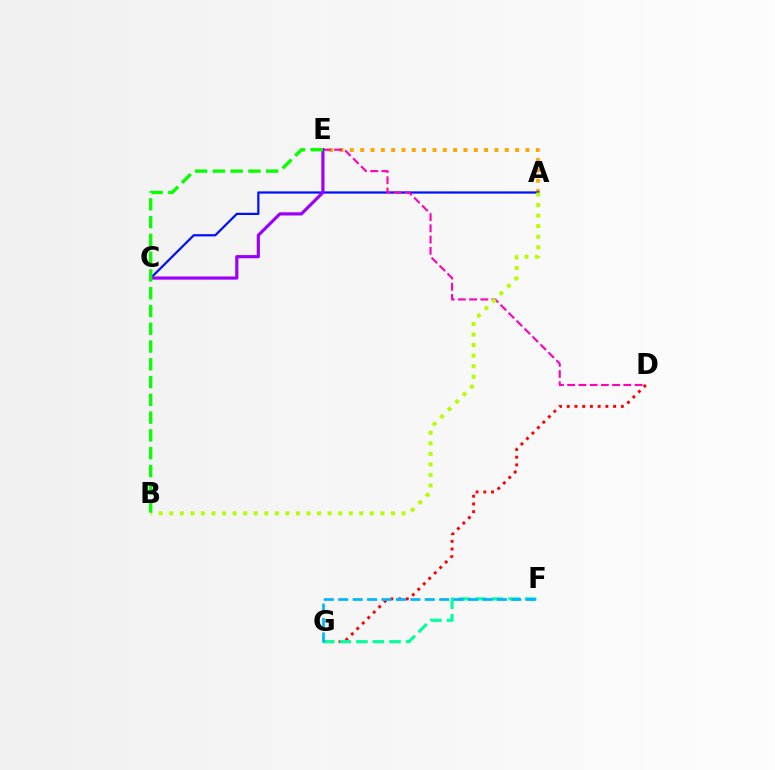{('A', 'E'): [{'color': '#ffa500', 'line_style': 'dotted', 'thickness': 2.81}], ('D', 'G'): [{'color': '#ff0000', 'line_style': 'dotted', 'thickness': 2.1}], ('A', 'C'): [{'color': '#0010ff', 'line_style': 'solid', 'thickness': 1.61}], ('D', 'E'): [{'color': '#ff00bd', 'line_style': 'dashed', 'thickness': 1.53}], ('F', 'G'): [{'color': '#00ff9d', 'line_style': 'dashed', 'thickness': 2.25}, {'color': '#00b5ff', 'line_style': 'dashed', 'thickness': 1.96}], ('C', 'E'): [{'color': '#9b00ff', 'line_style': 'solid', 'thickness': 2.28}], ('A', 'B'): [{'color': '#b3ff00', 'line_style': 'dotted', 'thickness': 2.87}], ('B', 'E'): [{'color': '#08ff00', 'line_style': 'dashed', 'thickness': 2.41}]}